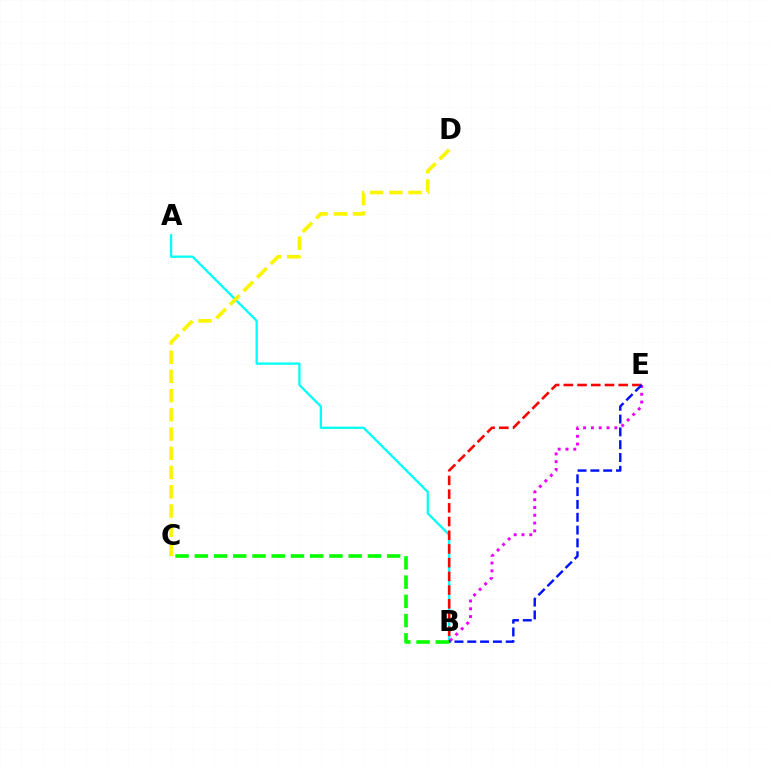{('A', 'B'): [{'color': '#00fff6', 'line_style': 'solid', 'thickness': 1.64}], ('B', 'E'): [{'color': '#ff0000', 'line_style': 'dashed', 'thickness': 1.86}, {'color': '#ee00ff', 'line_style': 'dotted', 'thickness': 2.12}, {'color': '#0010ff', 'line_style': 'dashed', 'thickness': 1.74}], ('C', 'D'): [{'color': '#fcf500', 'line_style': 'dashed', 'thickness': 2.61}], ('B', 'C'): [{'color': '#08ff00', 'line_style': 'dashed', 'thickness': 2.61}]}